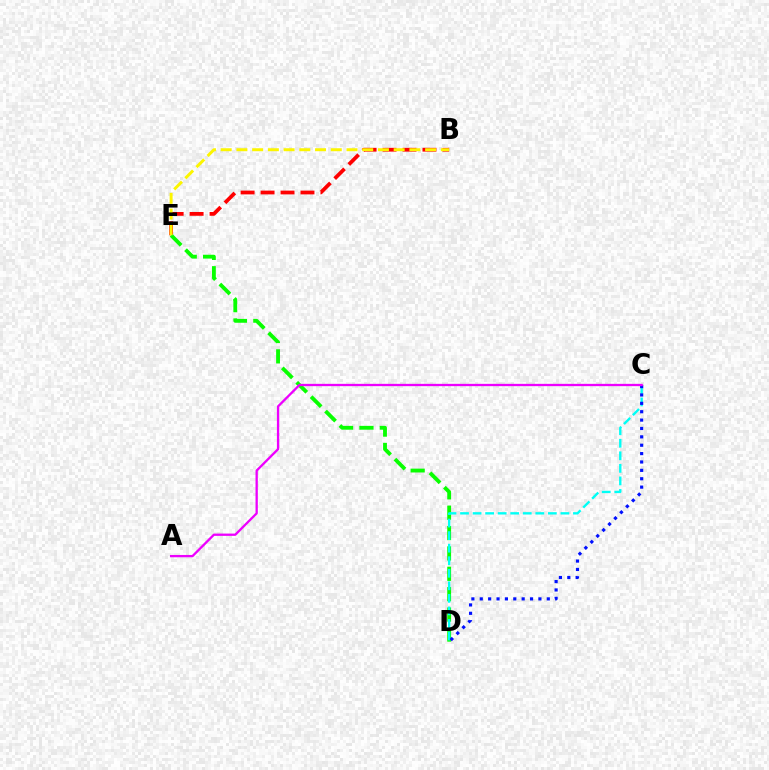{('B', 'E'): [{'color': '#ff0000', 'line_style': 'dashed', 'thickness': 2.71}, {'color': '#fcf500', 'line_style': 'dashed', 'thickness': 2.14}], ('D', 'E'): [{'color': '#08ff00', 'line_style': 'dashed', 'thickness': 2.77}], ('C', 'D'): [{'color': '#00fff6', 'line_style': 'dashed', 'thickness': 1.7}, {'color': '#0010ff', 'line_style': 'dotted', 'thickness': 2.28}], ('A', 'C'): [{'color': '#ee00ff', 'line_style': 'solid', 'thickness': 1.66}]}